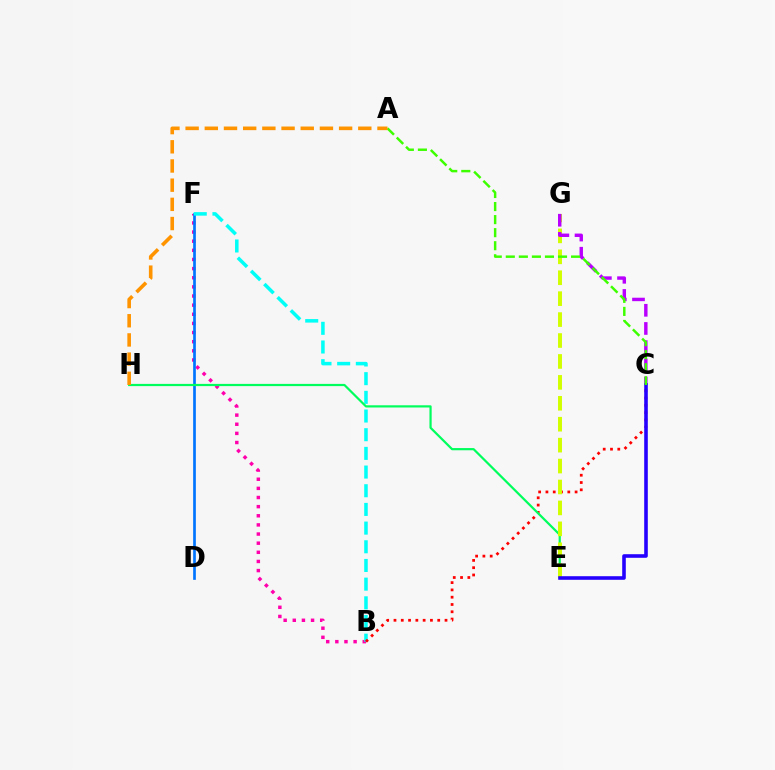{('B', 'F'): [{'color': '#ff00ac', 'line_style': 'dotted', 'thickness': 2.48}, {'color': '#00fff6', 'line_style': 'dashed', 'thickness': 2.54}], ('D', 'F'): [{'color': '#0074ff', 'line_style': 'solid', 'thickness': 1.94}], ('B', 'C'): [{'color': '#ff0000', 'line_style': 'dotted', 'thickness': 1.98}], ('E', 'H'): [{'color': '#00ff5c', 'line_style': 'solid', 'thickness': 1.59}], ('E', 'G'): [{'color': '#d1ff00', 'line_style': 'dashed', 'thickness': 2.84}], ('C', 'G'): [{'color': '#b900ff', 'line_style': 'dashed', 'thickness': 2.47}], ('C', 'E'): [{'color': '#2500ff', 'line_style': 'solid', 'thickness': 2.58}], ('A', 'C'): [{'color': '#3dff00', 'line_style': 'dashed', 'thickness': 1.77}], ('A', 'H'): [{'color': '#ff9400', 'line_style': 'dashed', 'thickness': 2.61}]}